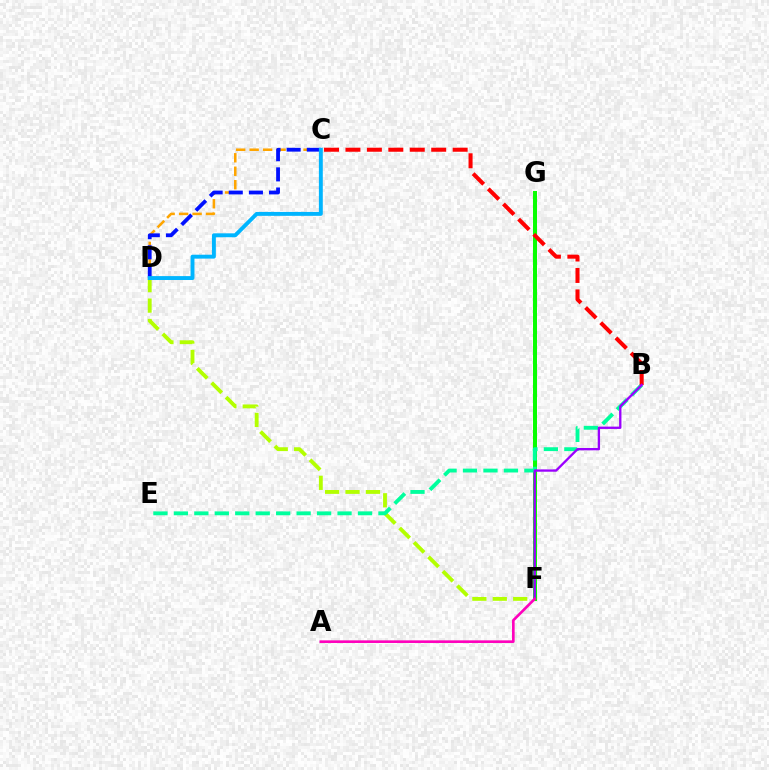{('D', 'F'): [{'color': '#b3ff00', 'line_style': 'dashed', 'thickness': 2.77}], ('C', 'D'): [{'color': '#ffa500', 'line_style': 'dashed', 'thickness': 1.83}, {'color': '#0010ff', 'line_style': 'dashed', 'thickness': 2.74}, {'color': '#00b5ff', 'line_style': 'solid', 'thickness': 2.82}], ('F', 'G'): [{'color': '#08ff00', 'line_style': 'solid', 'thickness': 2.87}], ('B', 'E'): [{'color': '#00ff9d', 'line_style': 'dashed', 'thickness': 2.78}], ('B', 'C'): [{'color': '#ff0000', 'line_style': 'dashed', 'thickness': 2.91}], ('B', 'F'): [{'color': '#9b00ff', 'line_style': 'solid', 'thickness': 1.68}], ('A', 'F'): [{'color': '#ff00bd', 'line_style': 'solid', 'thickness': 1.89}]}